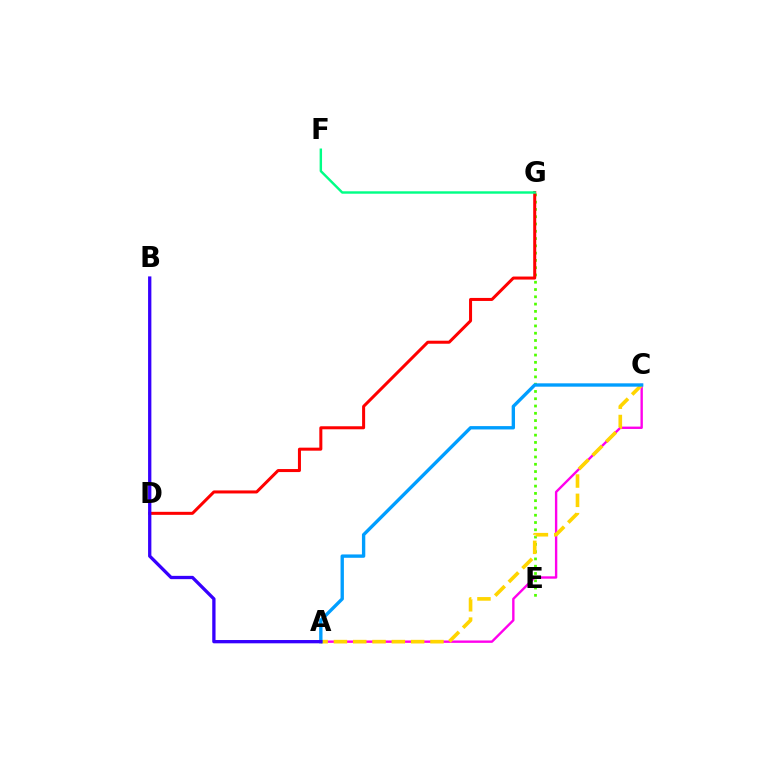{('E', 'G'): [{'color': '#4fff00', 'line_style': 'dotted', 'thickness': 1.98}], ('A', 'C'): [{'color': '#ff00ed', 'line_style': 'solid', 'thickness': 1.71}, {'color': '#ffd500', 'line_style': 'dashed', 'thickness': 2.62}, {'color': '#009eff', 'line_style': 'solid', 'thickness': 2.42}], ('D', 'G'): [{'color': '#ff0000', 'line_style': 'solid', 'thickness': 2.18}], ('A', 'B'): [{'color': '#3700ff', 'line_style': 'solid', 'thickness': 2.37}], ('F', 'G'): [{'color': '#00ff86', 'line_style': 'solid', 'thickness': 1.75}]}